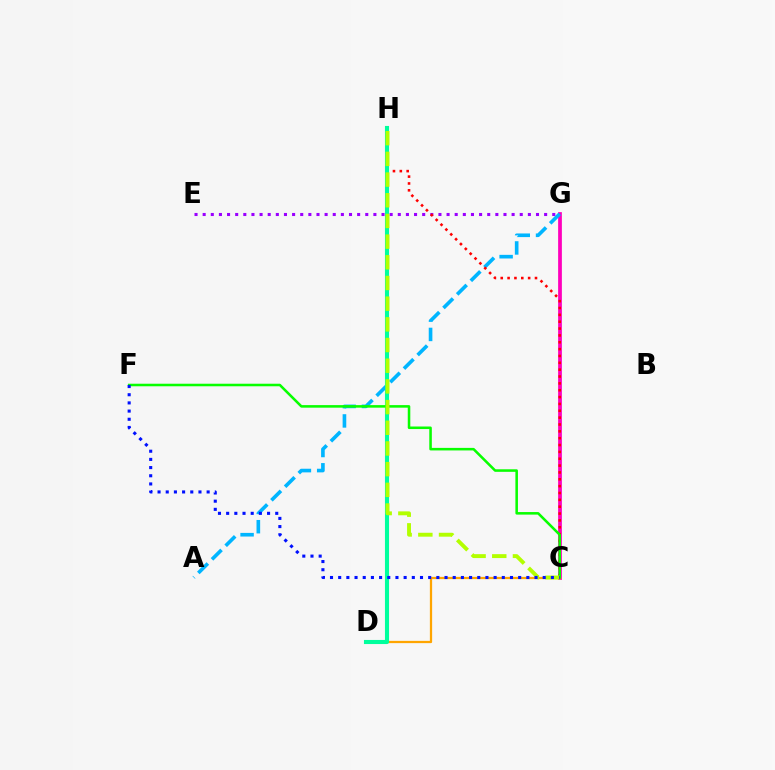{('C', 'G'): [{'color': '#ff00bd', 'line_style': 'solid', 'thickness': 2.69}], ('A', 'G'): [{'color': '#00b5ff', 'line_style': 'dashed', 'thickness': 2.62}], ('C', 'D'): [{'color': '#ffa500', 'line_style': 'solid', 'thickness': 1.63}], ('E', 'G'): [{'color': '#9b00ff', 'line_style': 'dotted', 'thickness': 2.21}], ('C', 'H'): [{'color': '#ff0000', 'line_style': 'dotted', 'thickness': 1.86}, {'color': '#b3ff00', 'line_style': 'dashed', 'thickness': 2.81}], ('D', 'H'): [{'color': '#00ff9d', 'line_style': 'solid', 'thickness': 2.95}], ('C', 'F'): [{'color': '#08ff00', 'line_style': 'solid', 'thickness': 1.84}, {'color': '#0010ff', 'line_style': 'dotted', 'thickness': 2.22}]}